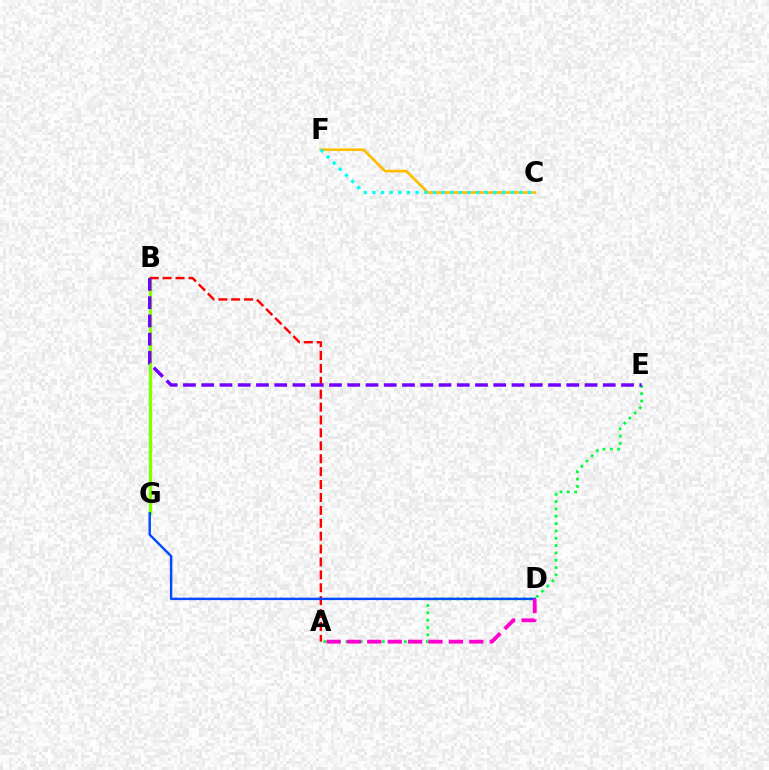{('A', 'E'): [{'color': '#00ff39', 'line_style': 'dotted', 'thickness': 1.99}], ('B', 'G'): [{'color': '#84ff00', 'line_style': 'solid', 'thickness': 2.43}], ('A', 'B'): [{'color': '#ff0000', 'line_style': 'dashed', 'thickness': 1.75}], ('D', 'G'): [{'color': '#004bff', 'line_style': 'solid', 'thickness': 1.74}], ('C', 'F'): [{'color': '#ffbd00', 'line_style': 'solid', 'thickness': 1.91}, {'color': '#00fff6', 'line_style': 'dotted', 'thickness': 2.35}], ('A', 'D'): [{'color': '#ff00cf', 'line_style': 'dashed', 'thickness': 2.77}], ('B', 'E'): [{'color': '#7200ff', 'line_style': 'dashed', 'thickness': 2.48}]}